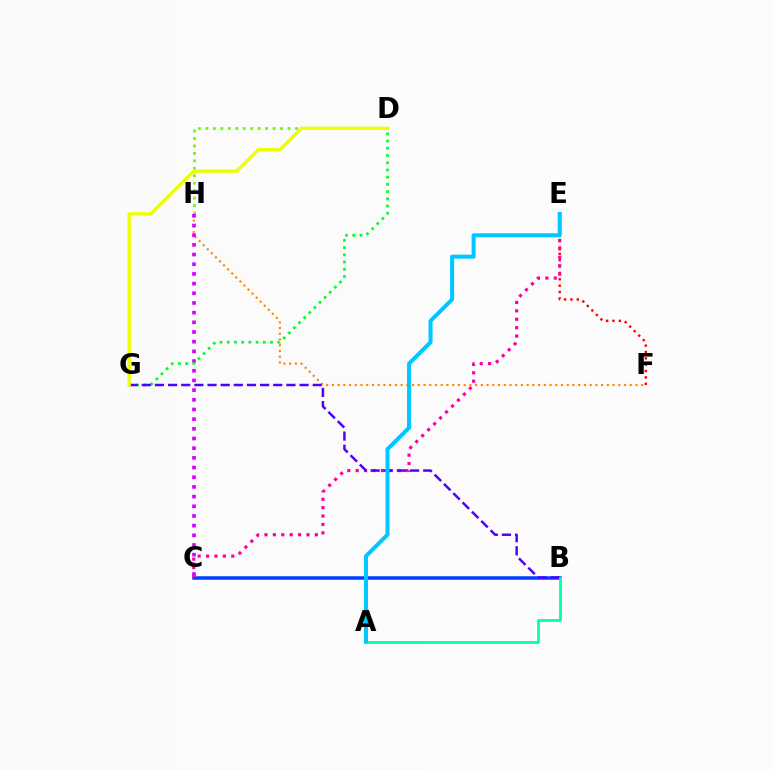{('B', 'C'): [{'color': '#003fff', 'line_style': 'solid', 'thickness': 2.52}], ('D', 'H'): [{'color': '#66ff00', 'line_style': 'dotted', 'thickness': 2.03}], ('E', 'F'): [{'color': '#ff0000', 'line_style': 'dotted', 'thickness': 1.73}], ('F', 'H'): [{'color': '#ff8800', 'line_style': 'dotted', 'thickness': 1.56}], ('C', 'E'): [{'color': '#ff00a0', 'line_style': 'dotted', 'thickness': 2.28}], ('C', 'H'): [{'color': '#d600ff', 'line_style': 'dotted', 'thickness': 2.63}], ('D', 'G'): [{'color': '#00ff27', 'line_style': 'dotted', 'thickness': 1.96}, {'color': '#eeff00', 'line_style': 'solid', 'thickness': 2.42}], ('B', 'G'): [{'color': '#4f00ff', 'line_style': 'dashed', 'thickness': 1.79}], ('A', 'B'): [{'color': '#00ffaf', 'line_style': 'solid', 'thickness': 1.99}], ('A', 'E'): [{'color': '#00c7ff', 'line_style': 'solid', 'thickness': 2.89}]}